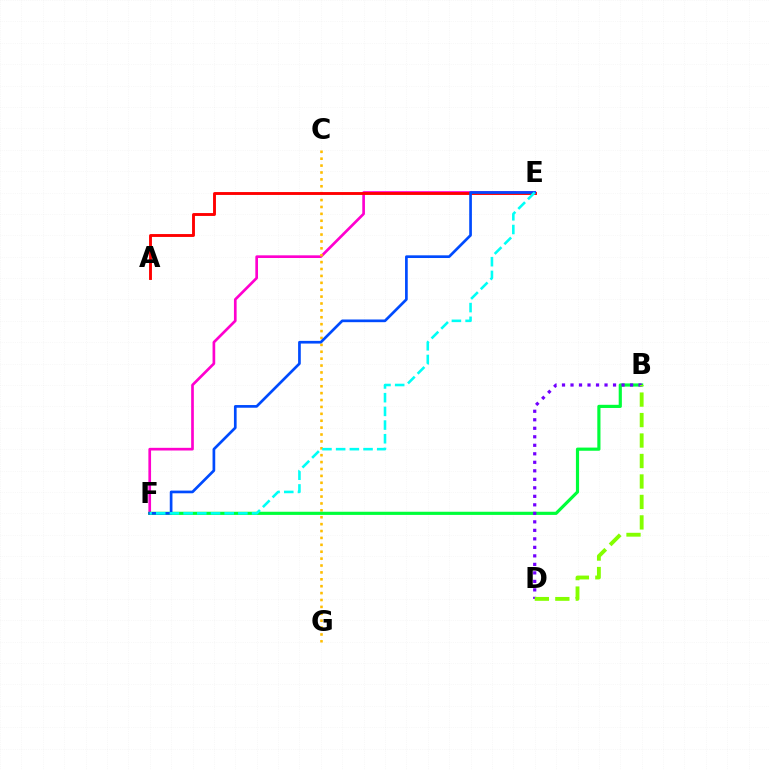{('E', 'F'): [{'color': '#ff00cf', 'line_style': 'solid', 'thickness': 1.93}, {'color': '#004bff', 'line_style': 'solid', 'thickness': 1.94}, {'color': '#00fff6', 'line_style': 'dashed', 'thickness': 1.86}], ('C', 'G'): [{'color': '#ffbd00', 'line_style': 'dotted', 'thickness': 1.87}], ('B', 'F'): [{'color': '#00ff39', 'line_style': 'solid', 'thickness': 2.28}], ('A', 'E'): [{'color': '#ff0000', 'line_style': 'solid', 'thickness': 2.07}], ('B', 'D'): [{'color': '#7200ff', 'line_style': 'dotted', 'thickness': 2.31}, {'color': '#84ff00', 'line_style': 'dashed', 'thickness': 2.78}]}